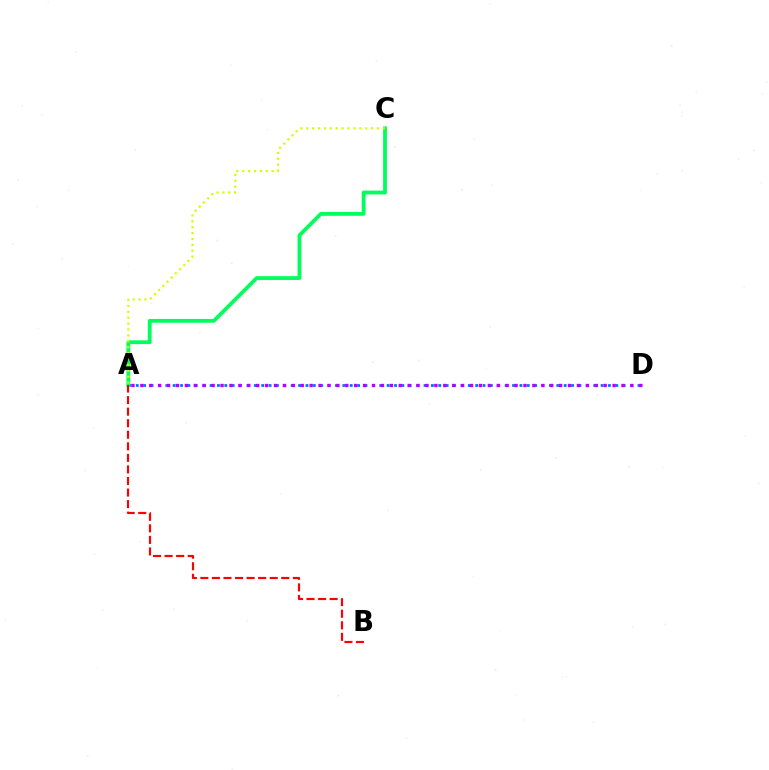{('A', 'D'): [{'color': '#0074ff', 'line_style': 'dotted', 'thickness': 2.0}, {'color': '#b900ff', 'line_style': 'dotted', 'thickness': 2.42}], ('A', 'C'): [{'color': '#00ff5c', 'line_style': 'solid', 'thickness': 2.73}, {'color': '#d1ff00', 'line_style': 'dotted', 'thickness': 1.6}], ('A', 'B'): [{'color': '#ff0000', 'line_style': 'dashed', 'thickness': 1.57}]}